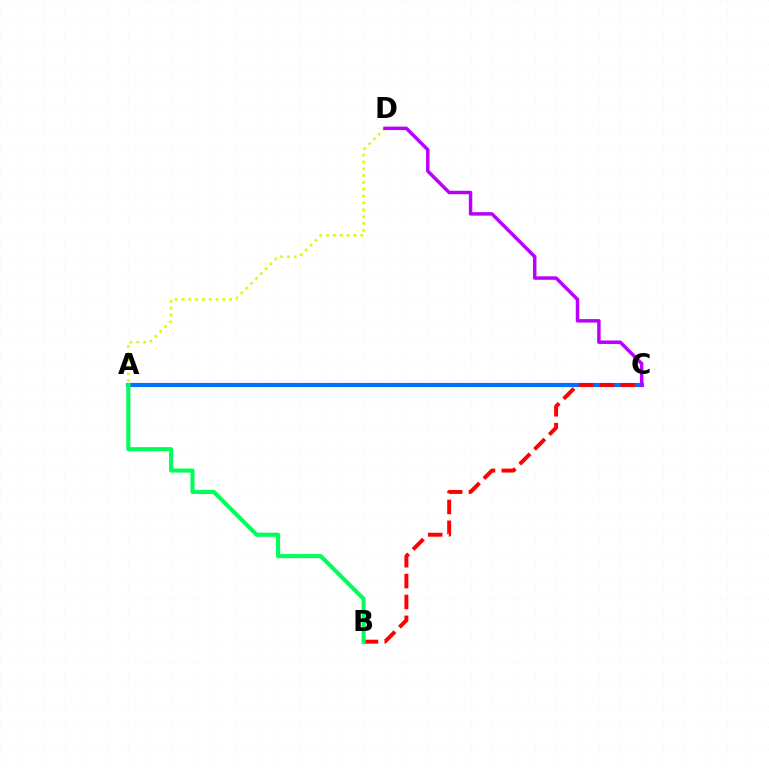{('A', 'C'): [{'color': '#0074ff', 'line_style': 'solid', 'thickness': 3.0}], ('B', 'C'): [{'color': '#ff0000', 'line_style': 'dashed', 'thickness': 2.84}], ('A', 'D'): [{'color': '#d1ff00', 'line_style': 'dotted', 'thickness': 1.86}], ('A', 'B'): [{'color': '#00ff5c', 'line_style': 'solid', 'thickness': 2.94}], ('C', 'D'): [{'color': '#b900ff', 'line_style': 'solid', 'thickness': 2.5}]}